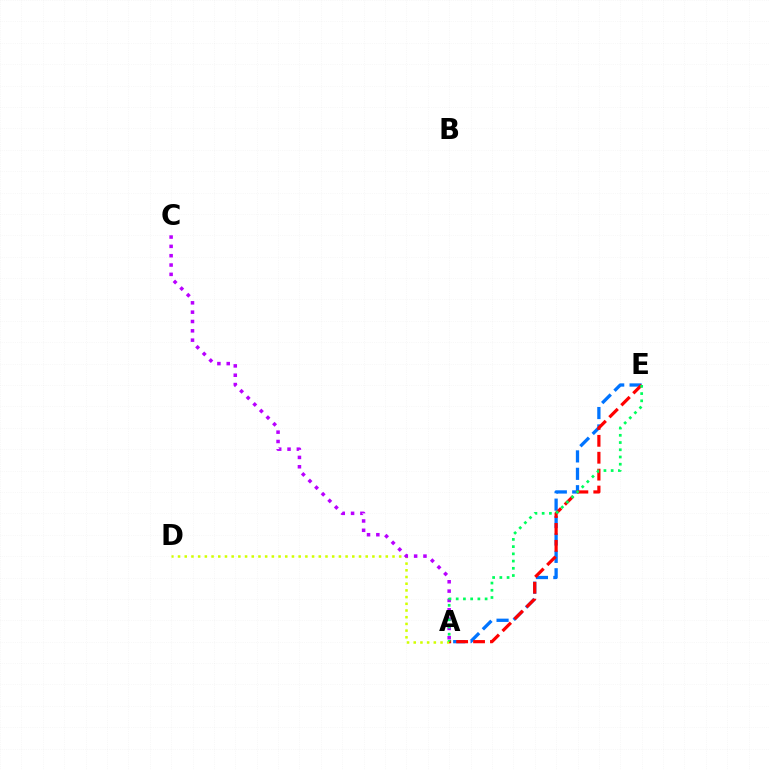{('A', 'D'): [{'color': '#d1ff00', 'line_style': 'dotted', 'thickness': 1.82}], ('A', 'E'): [{'color': '#0074ff', 'line_style': 'dashed', 'thickness': 2.36}, {'color': '#ff0000', 'line_style': 'dashed', 'thickness': 2.3}, {'color': '#00ff5c', 'line_style': 'dotted', 'thickness': 1.96}], ('A', 'C'): [{'color': '#b900ff', 'line_style': 'dotted', 'thickness': 2.54}]}